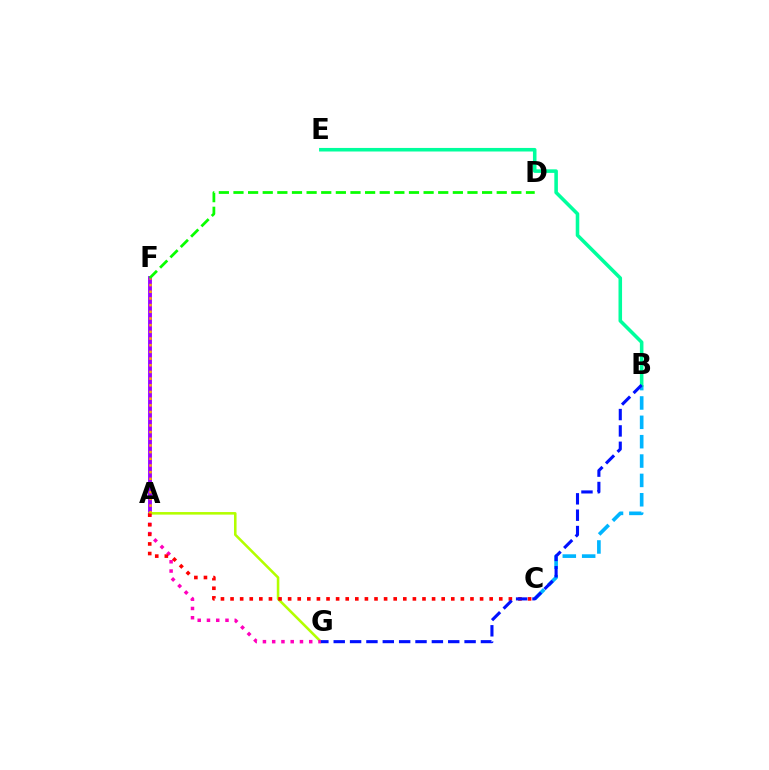{('A', 'F'): [{'color': '#9b00ff', 'line_style': 'solid', 'thickness': 2.78}, {'color': '#ffa500', 'line_style': 'dotted', 'thickness': 1.82}], ('D', 'F'): [{'color': '#08ff00', 'line_style': 'dashed', 'thickness': 1.99}], ('A', 'G'): [{'color': '#b3ff00', 'line_style': 'solid', 'thickness': 1.85}, {'color': '#ff00bd', 'line_style': 'dotted', 'thickness': 2.52}], ('B', 'C'): [{'color': '#00b5ff', 'line_style': 'dashed', 'thickness': 2.63}], ('A', 'C'): [{'color': '#ff0000', 'line_style': 'dotted', 'thickness': 2.61}], ('B', 'E'): [{'color': '#00ff9d', 'line_style': 'solid', 'thickness': 2.56}], ('B', 'G'): [{'color': '#0010ff', 'line_style': 'dashed', 'thickness': 2.22}]}